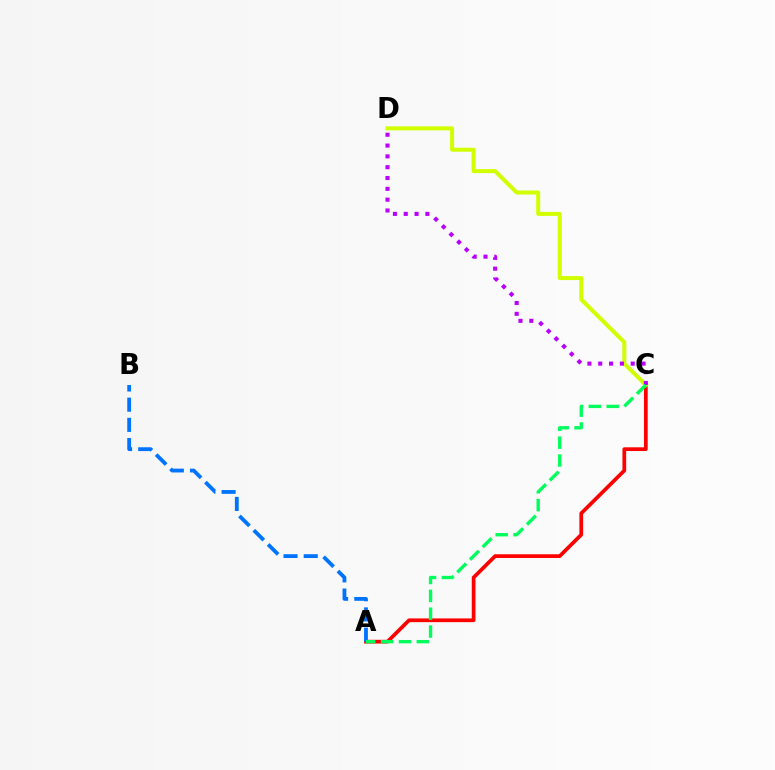{('A', 'C'): [{'color': '#ff0000', 'line_style': 'solid', 'thickness': 2.68}, {'color': '#00ff5c', 'line_style': 'dashed', 'thickness': 2.43}], ('C', 'D'): [{'color': '#d1ff00', 'line_style': 'solid', 'thickness': 2.88}, {'color': '#b900ff', 'line_style': 'dotted', 'thickness': 2.94}], ('A', 'B'): [{'color': '#0074ff', 'line_style': 'dashed', 'thickness': 2.74}]}